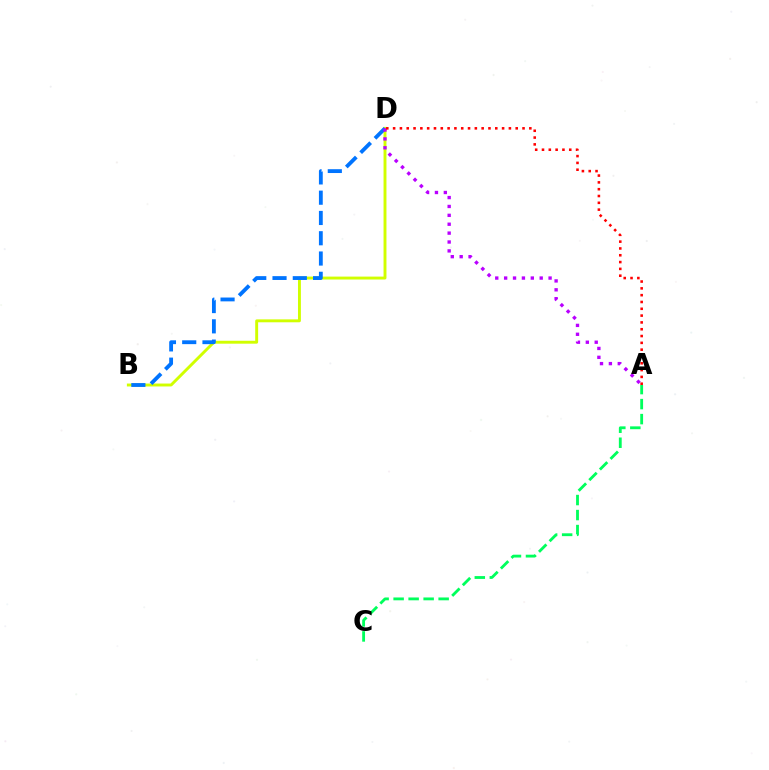{('B', 'D'): [{'color': '#d1ff00', 'line_style': 'solid', 'thickness': 2.1}, {'color': '#0074ff', 'line_style': 'dashed', 'thickness': 2.75}], ('A', 'C'): [{'color': '#00ff5c', 'line_style': 'dashed', 'thickness': 2.04}], ('A', 'D'): [{'color': '#b900ff', 'line_style': 'dotted', 'thickness': 2.42}, {'color': '#ff0000', 'line_style': 'dotted', 'thickness': 1.85}]}